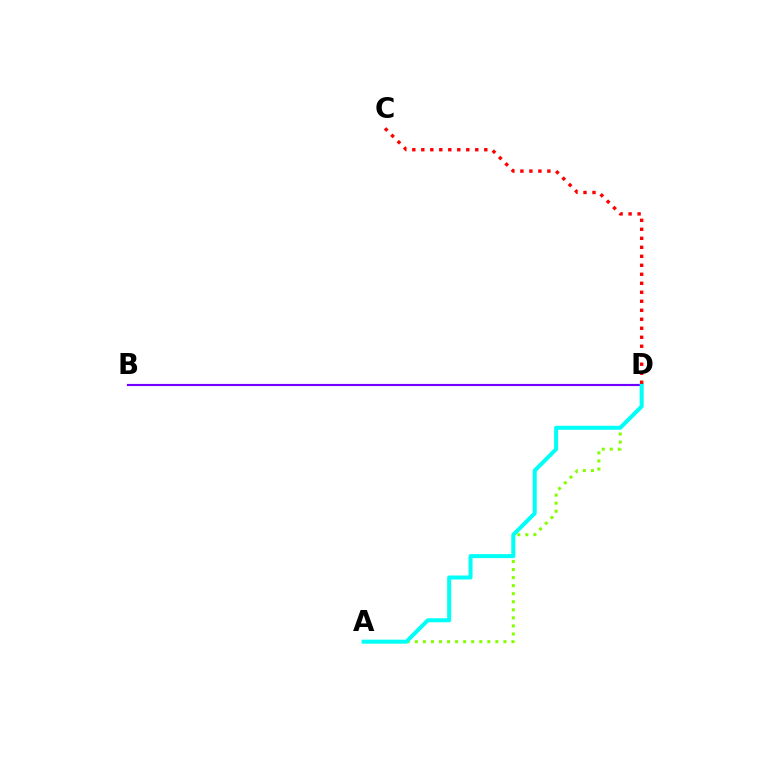{('A', 'D'): [{'color': '#84ff00', 'line_style': 'dotted', 'thickness': 2.19}, {'color': '#00fff6', 'line_style': 'solid', 'thickness': 2.88}], ('B', 'D'): [{'color': '#7200ff', 'line_style': 'solid', 'thickness': 1.57}], ('C', 'D'): [{'color': '#ff0000', 'line_style': 'dotted', 'thickness': 2.44}]}